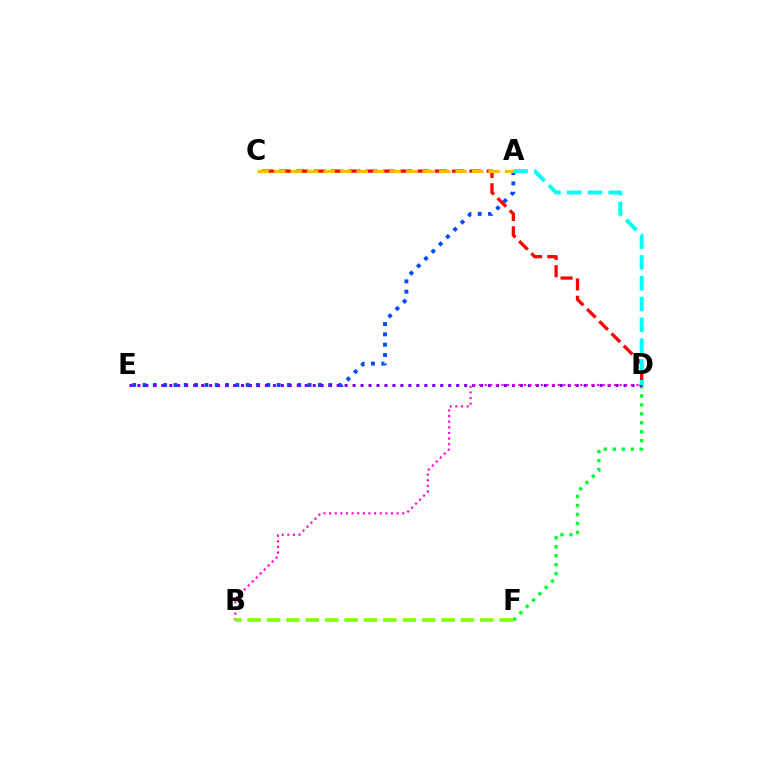{('A', 'E'): [{'color': '#004bff', 'line_style': 'dotted', 'thickness': 2.8}], ('C', 'D'): [{'color': '#ff0000', 'line_style': 'dashed', 'thickness': 2.35}], ('D', 'F'): [{'color': '#00ff39', 'line_style': 'dotted', 'thickness': 2.43}], ('D', 'E'): [{'color': '#7200ff', 'line_style': 'dotted', 'thickness': 2.17}], ('B', 'D'): [{'color': '#ff00cf', 'line_style': 'dotted', 'thickness': 1.53}], ('A', 'D'): [{'color': '#00fff6', 'line_style': 'dashed', 'thickness': 2.83}], ('A', 'C'): [{'color': '#ffbd00', 'line_style': 'dashed', 'thickness': 2.24}], ('B', 'F'): [{'color': '#84ff00', 'line_style': 'dashed', 'thickness': 2.63}]}